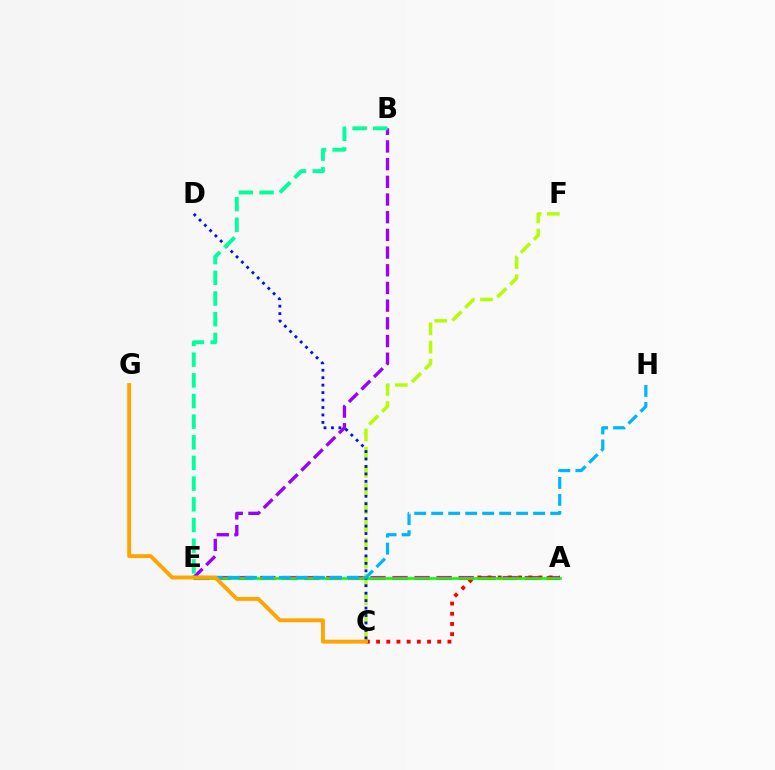{('C', 'F'): [{'color': '#b3ff00', 'line_style': 'dashed', 'thickness': 2.47}], ('A', 'E'): [{'color': '#ff00bd', 'line_style': 'dashed', 'thickness': 2.99}, {'color': '#08ff00', 'line_style': 'solid', 'thickness': 1.89}], ('A', 'C'): [{'color': '#ff0000', 'line_style': 'dotted', 'thickness': 2.77}], ('B', 'E'): [{'color': '#9b00ff', 'line_style': 'dashed', 'thickness': 2.4}, {'color': '#00ff9d', 'line_style': 'dashed', 'thickness': 2.81}], ('C', 'D'): [{'color': '#0010ff', 'line_style': 'dotted', 'thickness': 2.03}], ('E', 'H'): [{'color': '#00b5ff', 'line_style': 'dashed', 'thickness': 2.31}], ('C', 'G'): [{'color': '#ffa500', 'line_style': 'solid', 'thickness': 2.8}]}